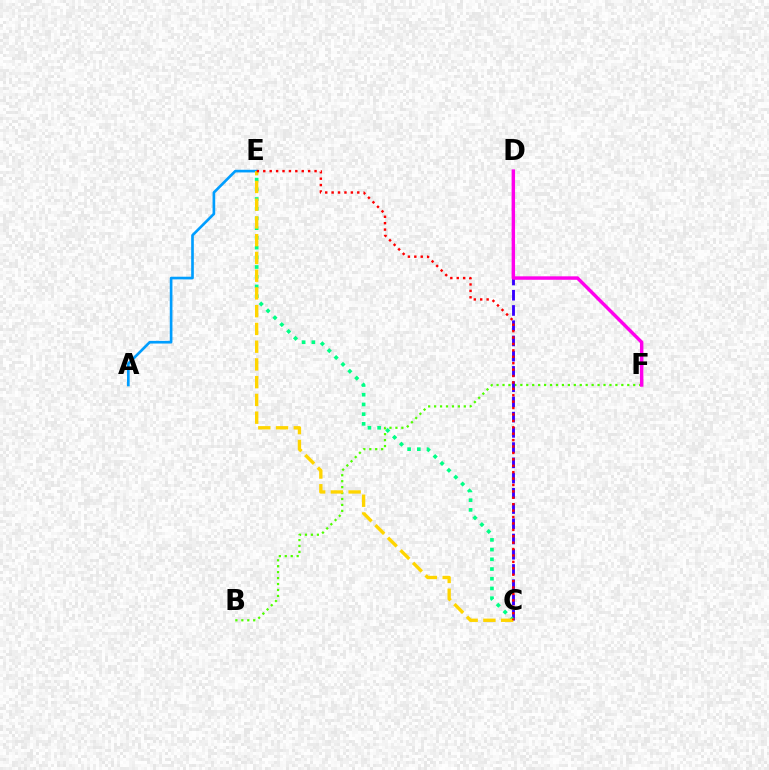{('B', 'F'): [{'color': '#4fff00', 'line_style': 'dotted', 'thickness': 1.61}], ('C', 'D'): [{'color': '#3700ff', 'line_style': 'dashed', 'thickness': 2.07}], ('A', 'E'): [{'color': '#009eff', 'line_style': 'solid', 'thickness': 1.91}], ('D', 'F'): [{'color': '#ff00ed', 'line_style': 'solid', 'thickness': 2.48}], ('C', 'E'): [{'color': '#00ff86', 'line_style': 'dotted', 'thickness': 2.64}, {'color': '#ffd500', 'line_style': 'dashed', 'thickness': 2.41}, {'color': '#ff0000', 'line_style': 'dotted', 'thickness': 1.74}]}